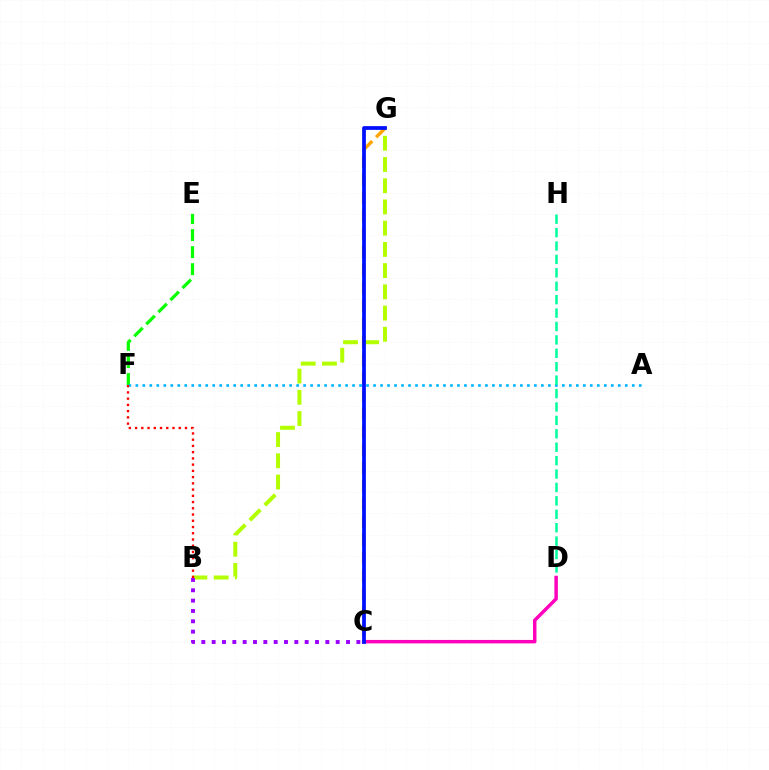{('E', 'F'): [{'color': '#08ff00', 'line_style': 'dashed', 'thickness': 2.32}], ('A', 'F'): [{'color': '#00b5ff', 'line_style': 'dotted', 'thickness': 1.9}], ('C', 'G'): [{'color': '#ffa500', 'line_style': 'dashed', 'thickness': 2.45}, {'color': '#0010ff', 'line_style': 'solid', 'thickness': 2.7}], ('B', 'G'): [{'color': '#b3ff00', 'line_style': 'dashed', 'thickness': 2.88}], ('D', 'H'): [{'color': '#00ff9d', 'line_style': 'dashed', 'thickness': 1.82}], ('C', 'D'): [{'color': '#ff00bd', 'line_style': 'solid', 'thickness': 2.49}], ('B', 'C'): [{'color': '#9b00ff', 'line_style': 'dotted', 'thickness': 2.81}], ('B', 'F'): [{'color': '#ff0000', 'line_style': 'dotted', 'thickness': 1.69}]}